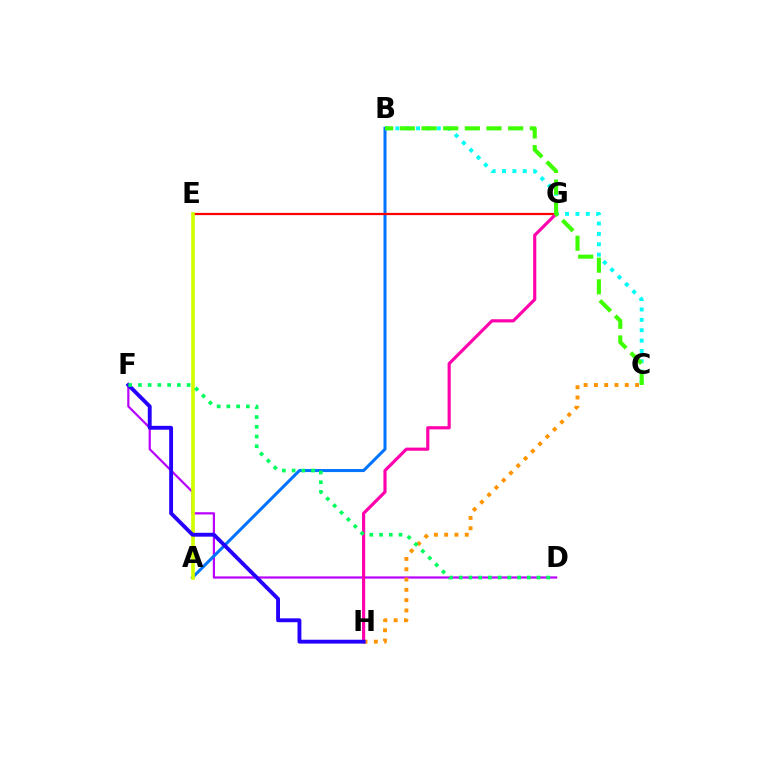{('B', 'C'): [{'color': '#00fff6', 'line_style': 'dotted', 'thickness': 2.82}, {'color': '#3dff00', 'line_style': 'dashed', 'thickness': 2.94}], ('D', 'F'): [{'color': '#b900ff', 'line_style': 'solid', 'thickness': 1.59}, {'color': '#00ff5c', 'line_style': 'dotted', 'thickness': 2.64}], ('A', 'B'): [{'color': '#0074ff', 'line_style': 'solid', 'thickness': 2.18}], ('E', 'G'): [{'color': '#ff0000', 'line_style': 'solid', 'thickness': 1.6}], ('C', 'H'): [{'color': '#ff9400', 'line_style': 'dotted', 'thickness': 2.8}], ('G', 'H'): [{'color': '#ff00ac', 'line_style': 'solid', 'thickness': 2.27}], ('A', 'E'): [{'color': '#d1ff00', 'line_style': 'solid', 'thickness': 2.64}], ('F', 'H'): [{'color': '#2500ff', 'line_style': 'solid', 'thickness': 2.78}]}